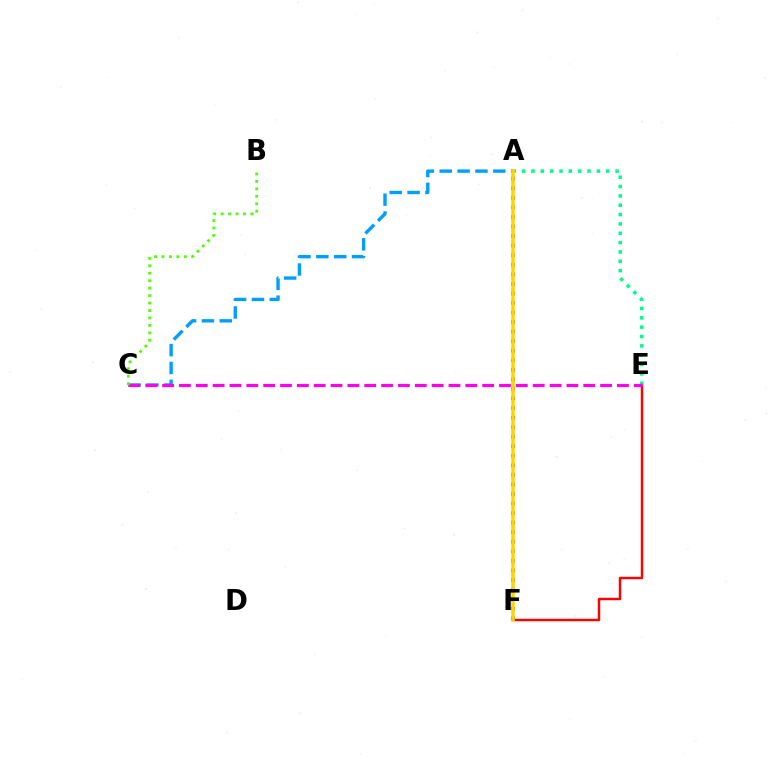{('E', 'F'): [{'color': '#ff0000', 'line_style': 'solid', 'thickness': 1.76}], ('A', 'E'): [{'color': '#00ff86', 'line_style': 'dotted', 'thickness': 2.54}], ('A', 'C'): [{'color': '#009eff', 'line_style': 'dashed', 'thickness': 2.43}], ('C', 'E'): [{'color': '#ff00ed', 'line_style': 'dashed', 'thickness': 2.29}], ('A', 'F'): [{'color': '#3700ff', 'line_style': 'dotted', 'thickness': 2.6}, {'color': '#ffd500', 'line_style': 'solid', 'thickness': 2.53}], ('B', 'C'): [{'color': '#4fff00', 'line_style': 'dotted', 'thickness': 2.02}]}